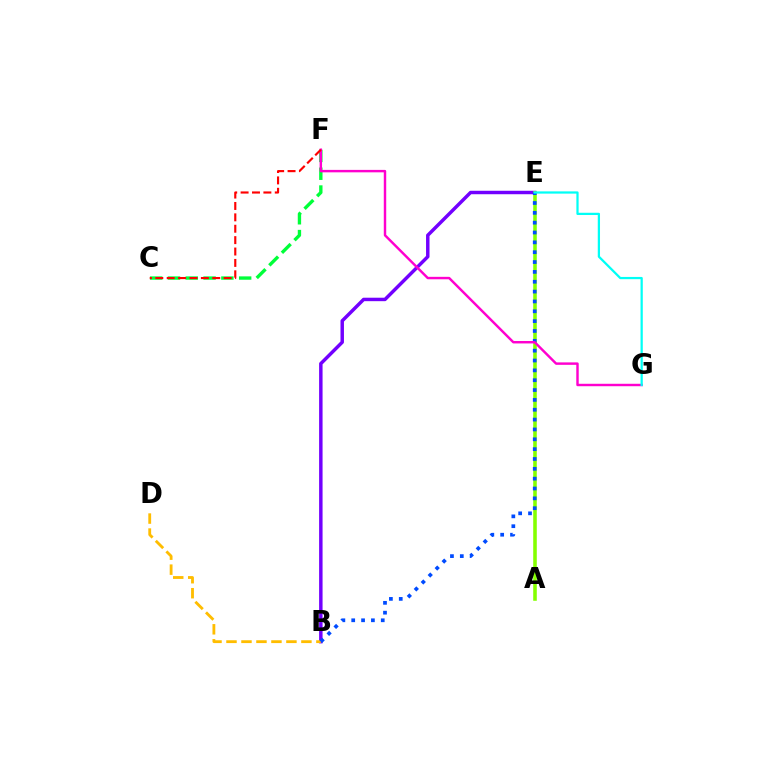{('B', 'E'): [{'color': '#7200ff', 'line_style': 'solid', 'thickness': 2.49}, {'color': '#004bff', 'line_style': 'dotted', 'thickness': 2.68}], ('B', 'D'): [{'color': '#ffbd00', 'line_style': 'dashed', 'thickness': 2.04}], ('A', 'E'): [{'color': '#84ff00', 'line_style': 'solid', 'thickness': 2.57}], ('C', 'F'): [{'color': '#00ff39', 'line_style': 'dashed', 'thickness': 2.42}, {'color': '#ff0000', 'line_style': 'dashed', 'thickness': 1.55}], ('F', 'G'): [{'color': '#ff00cf', 'line_style': 'solid', 'thickness': 1.76}], ('E', 'G'): [{'color': '#00fff6', 'line_style': 'solid', 'thickness': 1.62}]}